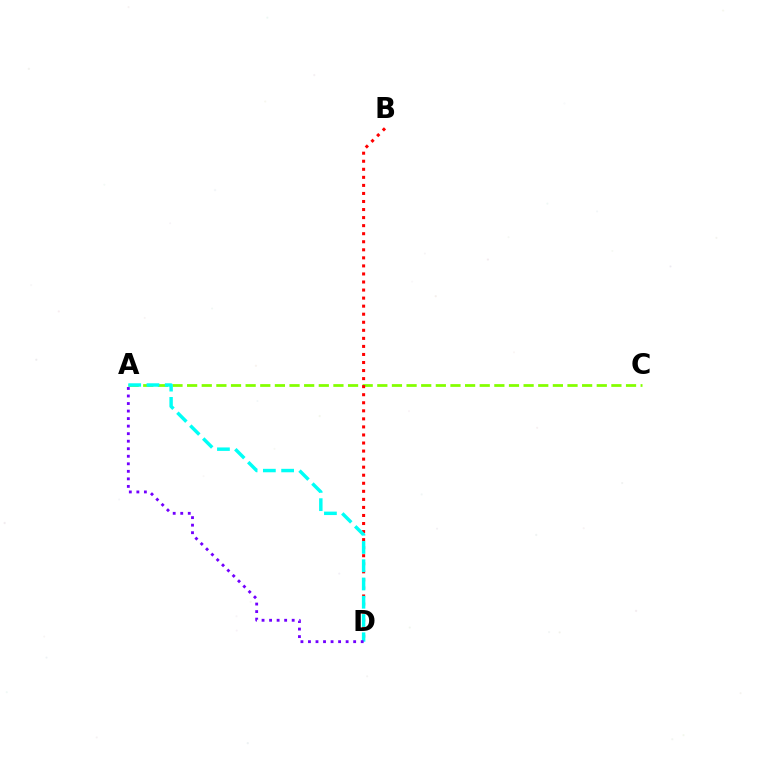{('A', 'C'): [{'color': '#84ff00', 'line_style': 'dashed', 'thickness': 1.99}], ('B', 'D'): [{'color': '#ff0000', 'line_style': 'dotted', 'thickness': 2.19}], ('A', 'D'): [{'color': '#00fff6', 'line_style': 'dashed', 'thickness': 2.48}, {'color': '#7200ff', 'line_style': 'dotted', 'thickness': 2.05}]}